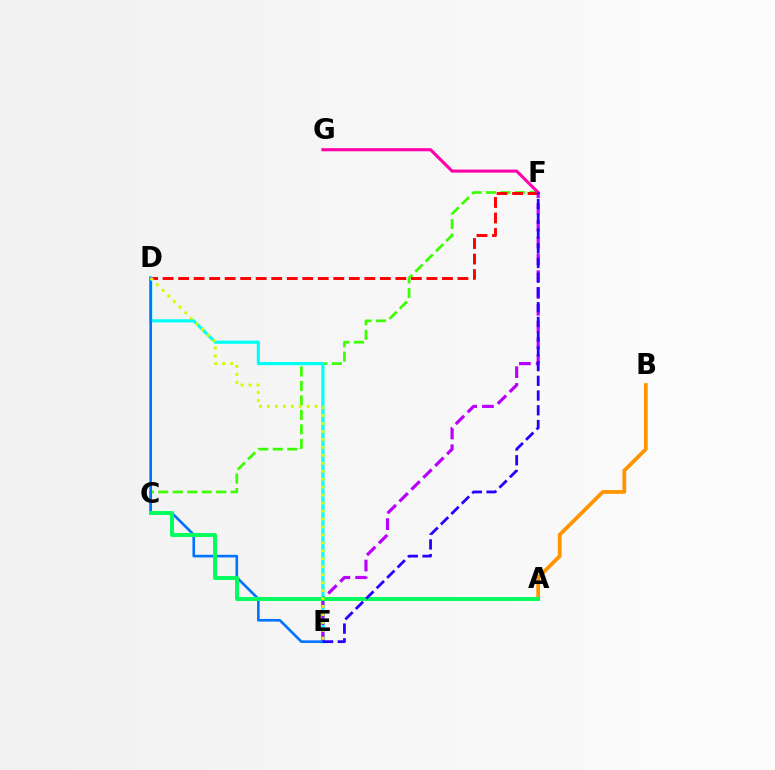{('C', 'F'): [{'color': '#3dff00', 'line_style': 'dashed', 'thickness': 1.97}], ('D', 'E'): [{'color': '#00fff6', 'line_style': 'solid', 'thickness': 2.29}, {'color': '#0074ff', 'line_style': 'solid', 'thickness': 1.89}, {'color': '#d1ff00', 'line_style': 'dotted', 'thickness': 2.16}], ('E', 'F'): [{'color': '#b900ff', 'line_style': 'dashed', 'thickness': 2.28}, {'color': '#2500ff', 'line_style': 'dashed', 'thickness': 2.0}], ('A', 'B'): [{'color': '#ff9400', 'line_style': 'solid', 'thickness': 2.71}], ('D', 'F'): [{'color': '#ff0000', 'line_style': 'dashed', 'thickness': 2.11}], ('A', 'C'): [{'color': '#00ff5c', 'line_style': 'solid', 'thickness': 2.84}], ('F', 'G'): [{'color': '#ff00ac', 'line_style': 'solid', 'thickness': 2.23}]}